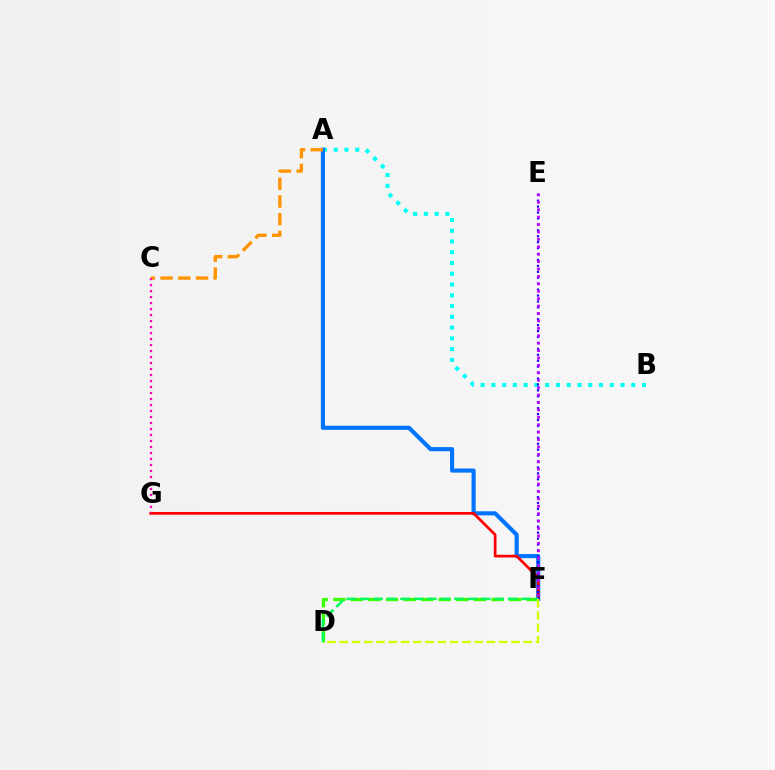{('A', 'B'): [{'color': '#00fff6', 'line_style': 'dotted', 'thickness': 2.92}], ('A', 'F'): [{'color': '#0074ff', 'line_style': 'solid', 'thickness': 2.96}], ('D', 'F'): [{'color': '#3dff00', 'line_style': 'dashed', 'thickness': 2.39}, {'color': '#00ff5c', 'line_style': 'dashed', 'thickness': 1.83}, {'color': '#d1ff00', 'line_style': 'dashed', 'thickness': 1.67}], ('F', 'G'): [{'color': '#ff0000', 'line_style': 'solid', 'thickness': 1.95}], ('A', 'C'): [{'color': '#ff9400', 'line_style': 'dashed', 'thickness': 2.41}], ('E', 'F'): [{'color': '#2500ff', 'line_style': 'dotted', 'thickness': 1.61}, {'color': '#b900ff', 'line_style': 'dotted', 'thickness': 2.01}], ('C', 'G'): [{'color': '#ff00ac', 'line_style': 'dotted', 'thickness': 1.63}]}